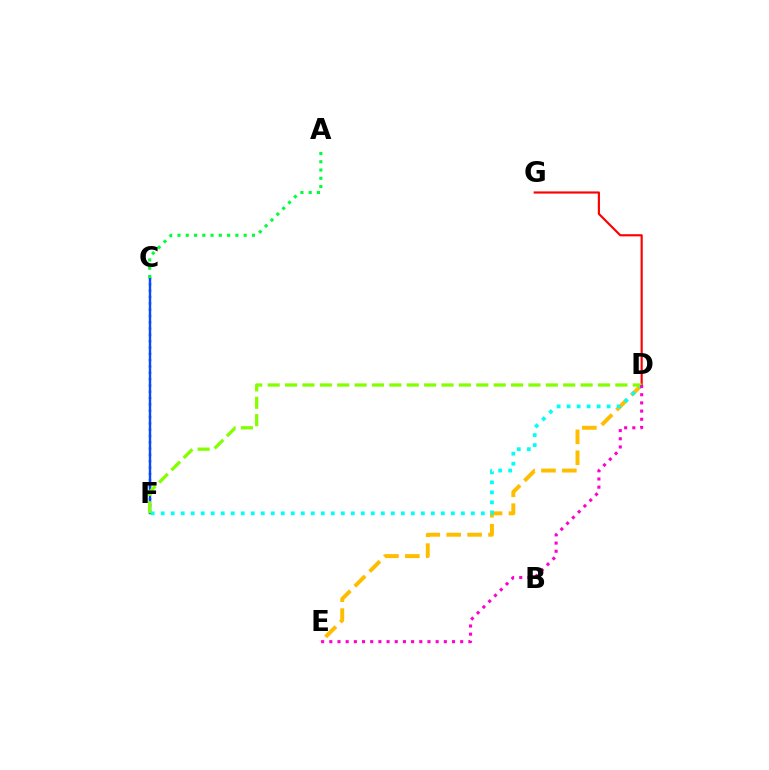{('D', 'E'): [{'color': '#ffbd00', 'line_style': 'dashed', 'thickness': 2.84}, {'color': '#ff00cf', 'line_style': 'dotted', 'thickness': 2.22}], ('C', 'F'): [{'color': '#7200ff', 'line_style': 'dotted', 'thickness': 1.72}, {'color': '#004bff', 'line_style': 'solid', 'thickness': 1.73}], ('D', 'G'): [{'color': '#ff0000', 'line_style': 'solid', 'thickness': 1.55}], ('D', 'F'): [{'color': '#00fff6', 'line_style': 'dotted', 'thickness': 2.72}, {'color': '#84ff00', 'line_style': 'dashed', 'thickness': 2.36}], ('A', 'C'): [{'color': '#00ff39', 'line_style': 'dotted', 'thickness': 2.25}]}